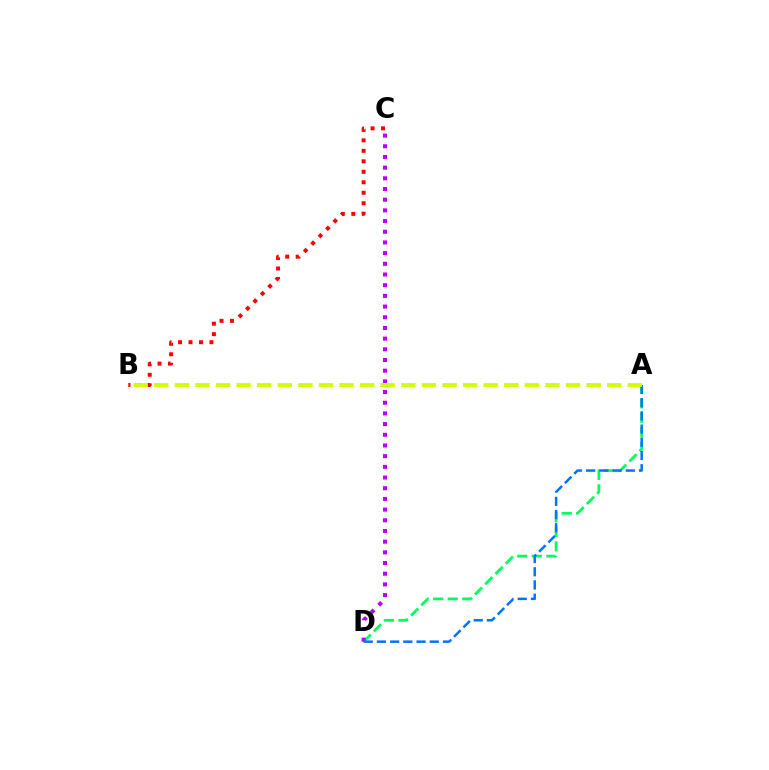{('A', 'D'): [{'color': '#00ff5c', 'line_style': 'dashed', 'thickness': 1.97}, {'color': '#0074ff', 'line_style': 'dashed', 'thickness': 1.79}], ('C', 'D'): [{'color': '#b900ff', 'line_style': 'dotted', 'thickness': 2.9}], ('B', 'C'): [{'color': '#ff0000', 'line_style': 'dotted', 'thickness': 2.85}], ('A', 'B'): [{'color': '#d1ff00', 'line_style': 'dashed', 'thickness': 2.8}]}